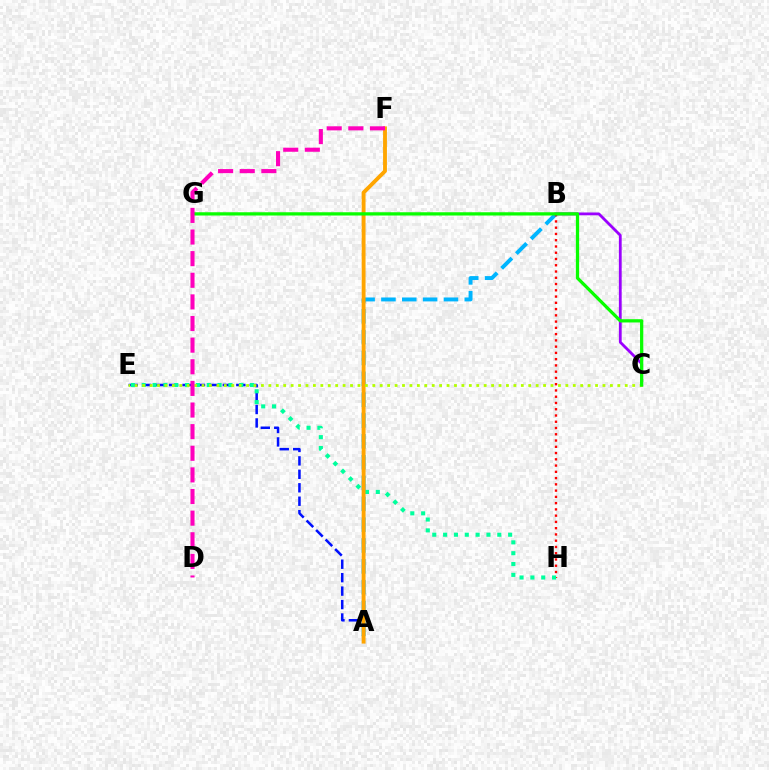{('A', 'B'): [{'color': '#00b5ff', 'line_style': 'dashed', 'thickness': 2.83}], ('B', 'H'): [{'color': '#ff0000', 'line_style': 'dotted', 'thickness': 1.7}], ('A', 'E'): [{'color': '#0010ff', 'line_style': 'dashed', 'thickness': 1.83}], ('E', 'H'): [{'color': '#00ff9d', 'line_style': 'dotted', 'thickness': 2.94}], ('B', 'C'): [{'color': '#9b00ff', 'line_style': 'solid', 'thickness': 2.02}], ('A', 'F'): [{'color': '#ffa500', 'line_style': 'solid', 'thickness': 2.78}], ('C', 'E'): [{'color': '#b3ff00', 'line_style': 'dotted', 'thickness': 2.02}], ('C', 'G'): [{'color': '#08ff00', 'line_style': 'solid', 'thickness': 2.35}], ('D', 'F'): [{'color': '#ff00bd', 'line_style': 'dashed', 'thickness': 2.94}]}